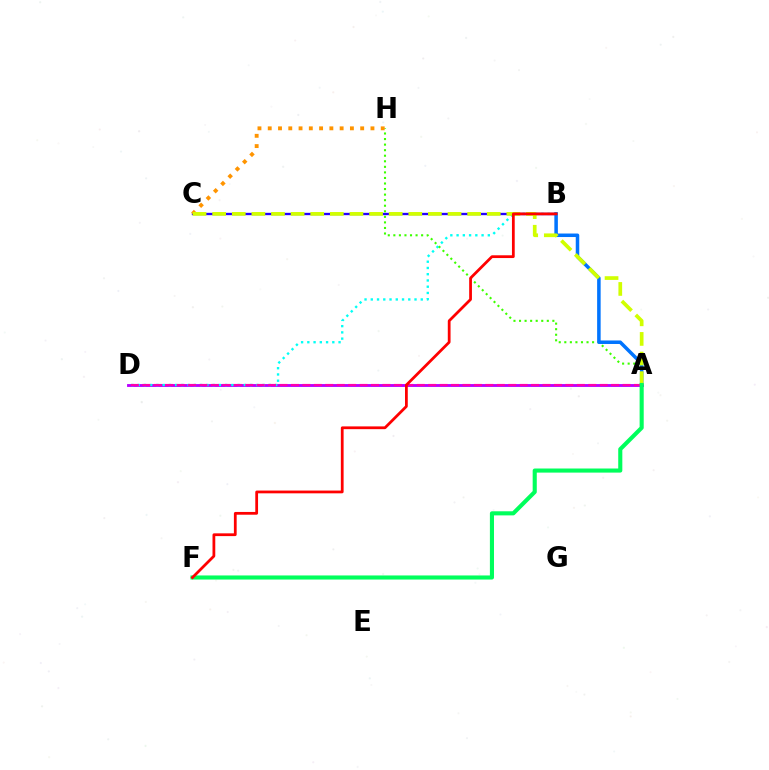{('A', 'D'): [{'color': '#b900ff', 'line_style': 'solid', 'thickness': 2.06}, {'color': '#ff00ac', 'line_style': 'dashed', 'thickness': 1.55}], ('B', 'D'): [{'color': '#00fff6', 'line_style': 'dotted', 'thickness': 1.7}], ('A', 'H'): [{'color': '#3dff00', 'line_style': 'dotted', 'thickness': 1.51}], ('B', 'C'): [{'color': '#2500ff', 'line_style': 'solid', 'thickness': 1.68}], ('C', 'H'): [{'color': '#ff9400', 'line_style': 'dotted', 'thickness': 2.79}], ('A', 'B'): [{'color': '#0074ff', 'line_style': 'solid', 'thickness': 2.53}], ('A', 'C'): [{'color': '#d1ff00', 'line_style': 'dashed', 'thickness': 2.66}], ('A', 'F'): [{'color': '#00ff5c', 'line_style': 'solid', 'thickness': 2.95}], ('B', 'F'): [{'color': '#ff0000', 'line_style': 'solid', 'thickness': 1.99}]}